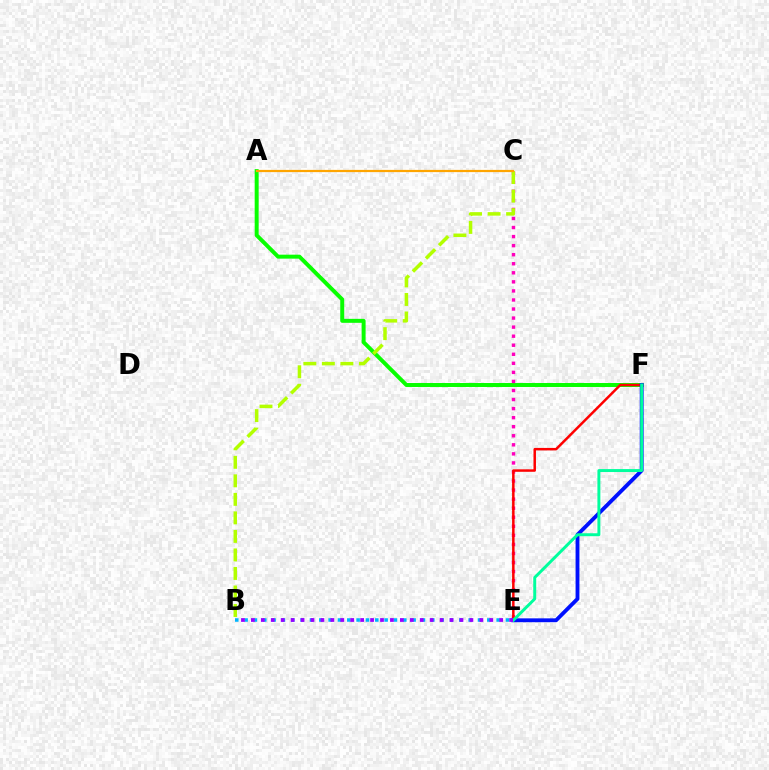{('A', 'F'): [{'color': '#08ff00', 'line_style': 'solid', 'thickness': 2.86}], ('C', 'E'): [{'color': '#ff00bd', 'line_style': 'dotted', 'thickness': 2.46}], ('B', 'E'): [{'color': '#00b5ff', 'line_style': 'dotted', 'thickness': 2.54}, {'color': '#9b00ff', 'line_style': 'dotted', 'thickness': 2.7}], ('E', 'F'): [{'color': '#ff0000', 'line_style': 'solid', 'thickness': 1.79}, {'color': '#0010ff', 'line_style': 'solid', 'thickness': 2.78}, {'color': '#00ff9d', 'line_style': 'solid', 'thickness': 2.13}], ('B', 'C'): [{'color': '#b3ff00', 'line_style': 'dashed', 'thickness': 2.52}], ('A', 'C'): [{'color': '#ffa500', 'line_style': 'solid', 'thickness': 1.6}]}